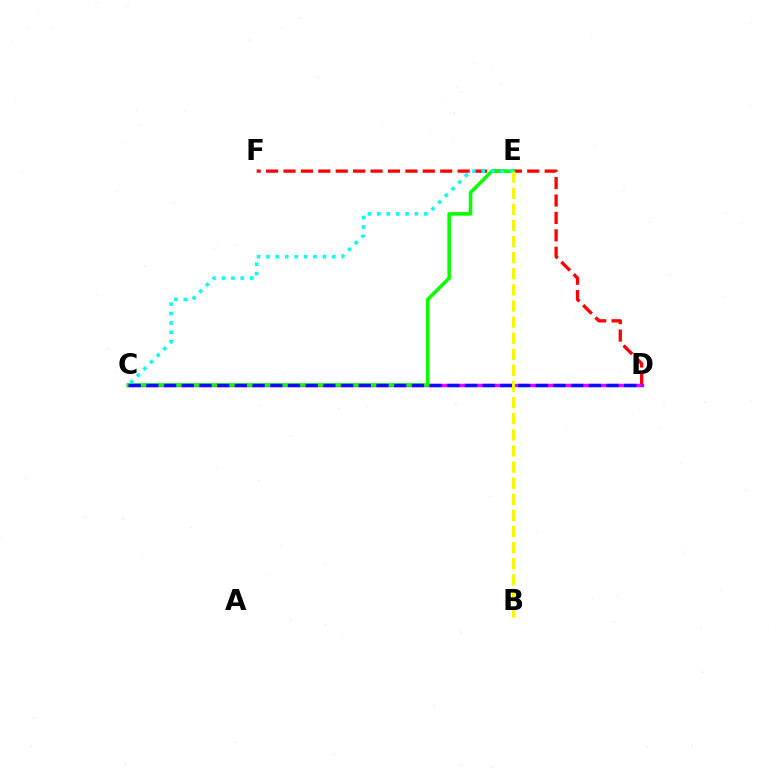{('D', 'F'): [{'color': '#ff0000', 'line_style': 'dashed', 'thickness': 2.37}], ('C', 'D'): [{'color': '#ee00ff', 'line_style': 'solid', 'thickness': 2.47}, {'color': '#0010ff', 'line_style': 'dashed', 'thickness': 2.4}], ('C', 'E'): [{'color': '#08ff00', 'line_style': 'solid', 'thickness': 2.56}, {'color': '#00fff6', 'line_style': 'dotted', 'thickness': 2.56}], ('B', 'E'): [{'color': '#fcf500', 'line_style': 'dashed', 'thickness': 2.19}]}